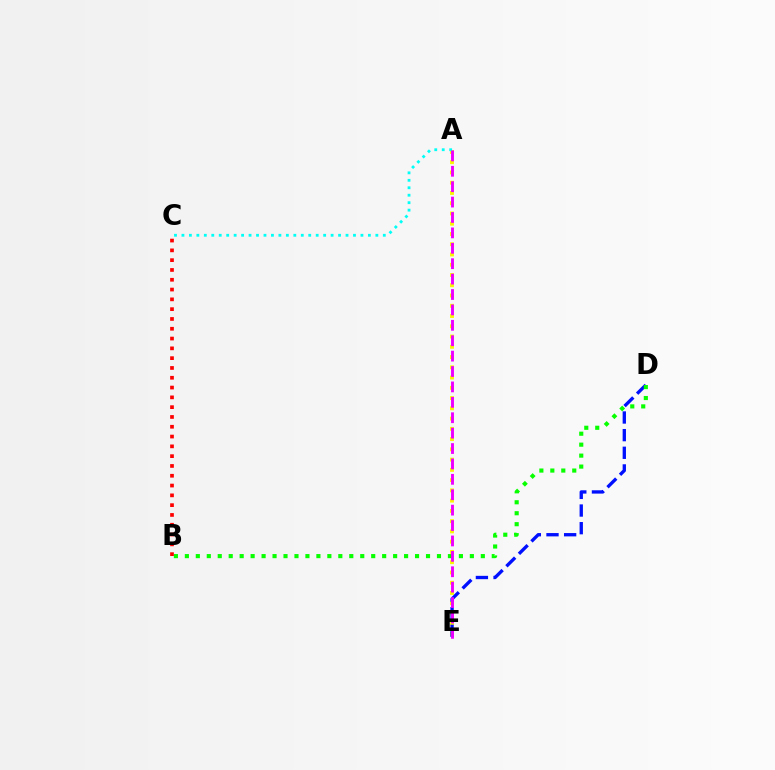{('A', 'E'): [{'color': '#fcf500', 'line_style': 'dotted', 'thickness': 2.79}, {'color': '#ee00ff', 'line_style': 'dashed', 'thickness': 2.09}], ('A', 'C'): [{'color': '#00fff6', 'line_style': 'dotted', 'thickness': 2.03}], ('D', 'E'): [{'color': '#0010ff', 'line_style': 'dashed', 'thickness': 2.4}], ('B', 'D'): [{'color': '#08ff00', 'line_style': 'dotted', 'thickness': 2.98}], ('B', 'C'): [{'color': '#ff0000', 'line_style': 'dotted', 'thickness': 2.66}]}